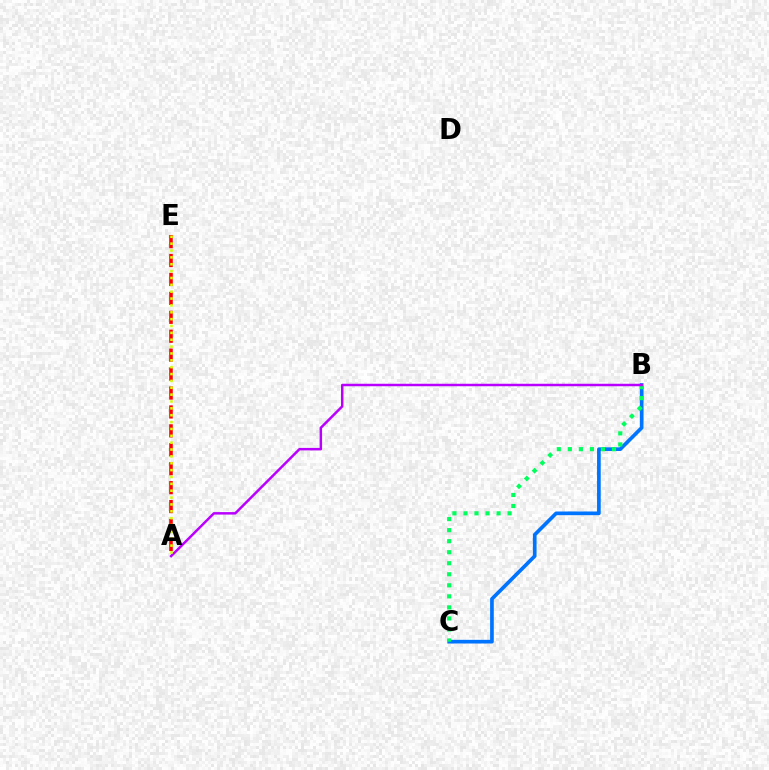{('A', 'E'): [{'color': '#ff0000', 'line_style': 'dashed', 'thickness': 2.57}, {'color': '#d1ff00', 'line_style': 'dotted', 'thickness': 1.86}], ('B', 'C'): [{'color': '#0074ff', 'line_style': 'solid', 'thickness': 2.65}, {'color': '#00ff5c', 'line_style': 'dotted', 'thickness': 3.0}], ('A', 'B'): [{'color': '#b900ff', 'line_style': 'solid', 'thickness': 1.79}]}